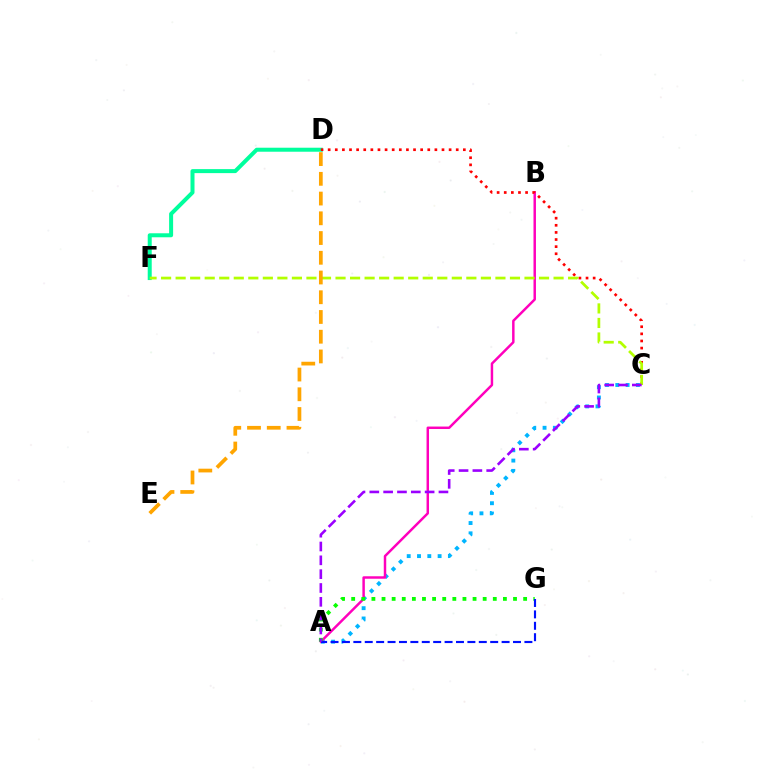{('D', 'F'): [{'color': '#00ff9d', 'line_style': 'solid', 'thickness': 2.88}], ('A', 'C'): [{'color': '#00b5ff', 'line_style': 'dotted', 'thickness': 2.8}, {'color': '#9b00ff', 'line_style': 'dashed', 'thickness': 1.88}], ('A', 'B'): [{'color': '#ff00bd', 'line_style': 'solid', 'thickness': 1.78}], ('A', 'G'): [{'color': '#08ff00', 'line_style': 'dotted', 'thickness': 2.75}, {'color': '#0010ff', 'line_style': 'dashed', 'thickness': 1.55}], ('C', 'D'): [{'color': '#ff0000', 'line_style': 'dotted', 'thickness': 1.93}], ('C', 'F'): [{'color': '#b3ff00', 'line_style': 'dashed', 'thickness': 1.97}], ('D', 'E'): [{'color': '#ffa500', 'line_style': 'dashed', 'thickness': 2.68}]}